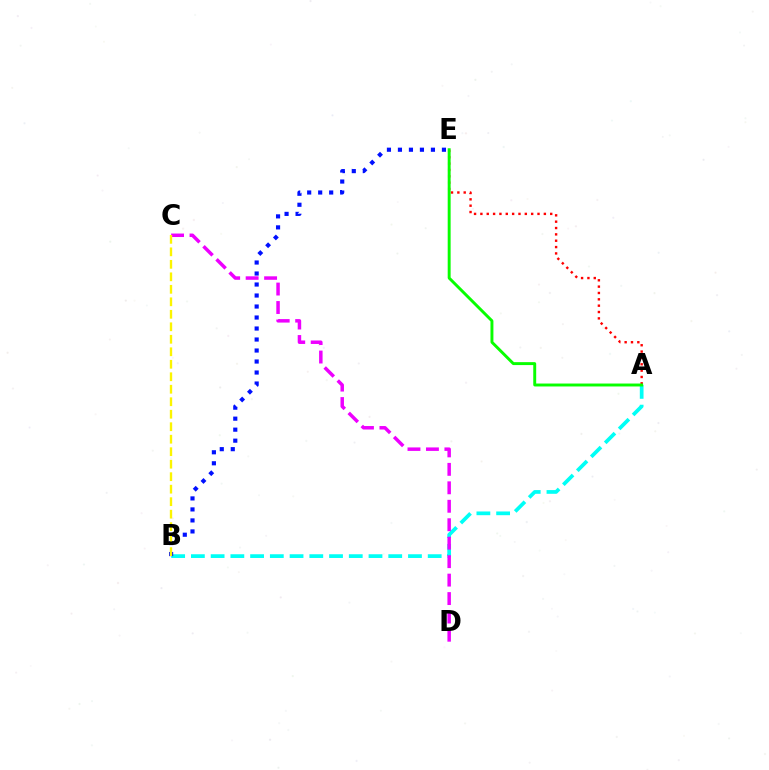{('A', 'B'): [{'color': '#00fff6', 'line_style': 'dashed', 'thickness': 2.68}], ('A', 'E'): [{'color': '#ff0000', 'line_style': 'dotted', 'thickness': 1.72}, {'color': '#08ff00', 'line_style': 'solid', 'thickness': 2.11}], ('C', 'D'): [{'color': '#ee00ff', 'line_style': 'dashed', 'thickness': 2.51}], ('B', 'E'): [{'color': '#0010ff', 'line_style': 'dotted', 'thickness': 2.99}], ('B', 'C'): [{'color': '#fcf500', 'line_style': 'dashed', 'thickness': 1.7}]}